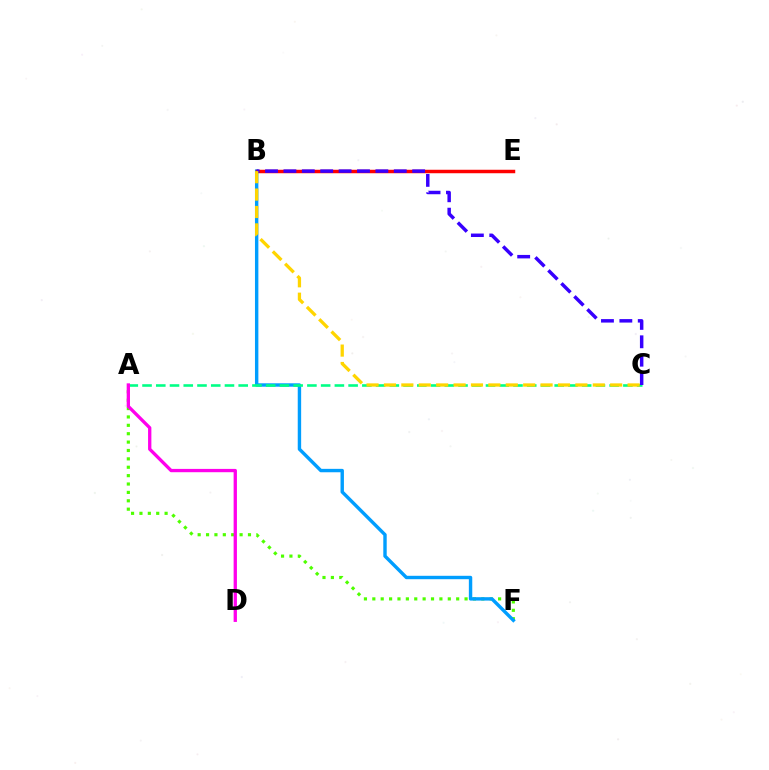{('A', 'F'): [{'color': '#4fff00', 'line_style': 'dotted', 'thickness': 2.28}], ('B', 'F'): [{'color': '#009eff', 'line_style': 'solid', 'thickness': 2.45}], ('A', 'C'): [{'color': '#00ff86', 'line_style': 'dashed', 'thickness': 1.87}], ('A', 'D'): [{'color': '#ff00ed', 'line_style': 'solid', 'thickness': 2.38}], ('B', 'E'): [{'color': '#ff0000', 'line_style': 'solid', 'thickness': 2.51}], ('B', 'C'): [{'color': '#3700ff', 'line_style': 'dashed', 'thickness': 2.5}, {'color': '#ffd500', 'line_style': 'dashed', 'thickness': 2.36}]}